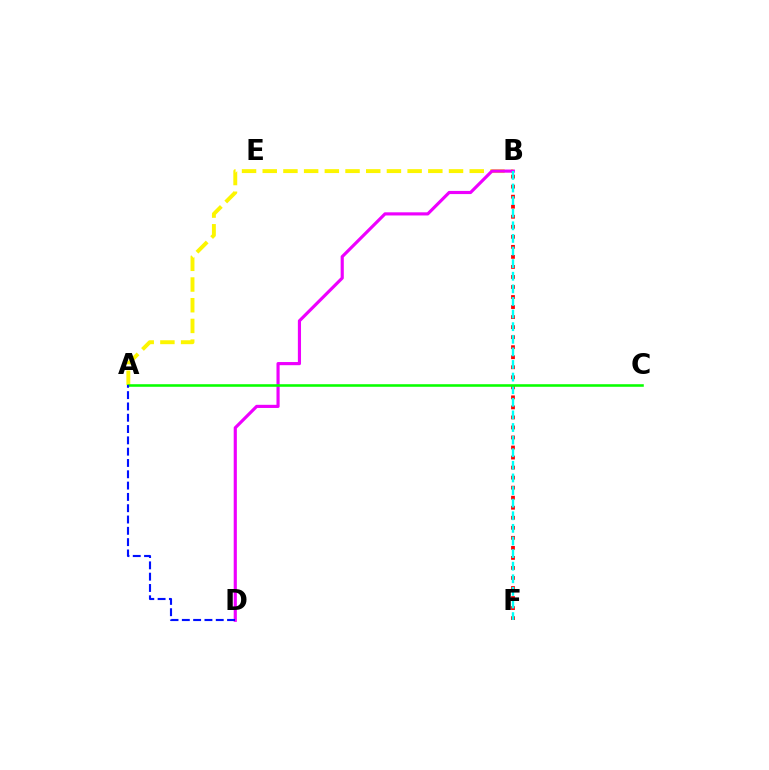{('B', 'F'): [{'color': '#ff0000', 'line_style': 'dotted', 'thickness': 2.73}, {'color': '#00fff6', 'line_style': 'dashed', 'thickness': 1.71}], ('A', 'B'): [{'color': '#fcf500', 'line_style': 'dashed', 'thickness': 2.81}], ('B', 'D'): [{'color': '#ee00ff', 'line_style': 'solid', 'thickness': 2.27}], ('A', 'C'): [{'color': '#08ff00', 'line_style': 'solid', 'thickness': 1.85}], ('A', 'D'): [{'color': '#0010ff', 'line_style': 'dashed', 'thickness': 1.54}]}